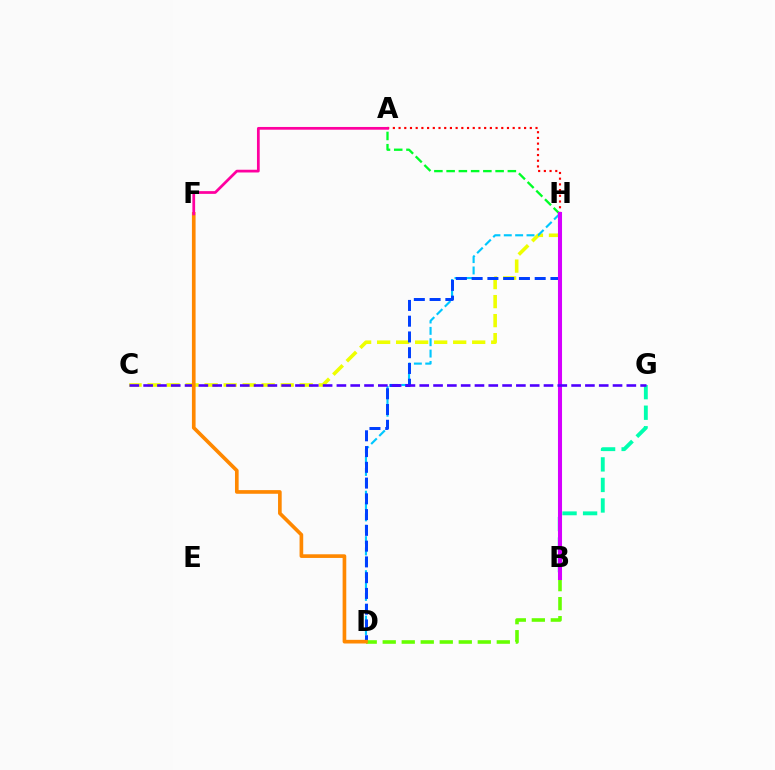{('C', 'H'): [{'color': '#eeff00', 'line_style': 'dashed', 'thickness': 2.58}], ('D', 'H'): [{'color': '#00c7ff', 'line_style': 'dashed', 'thickness': 1.54}, {'color': '#003fff', 'line_style': 'dashed', 'thickness': 2.14}], ('A', 'H'): [{'color': '#ff0000', 'line_style': 'dotted', 'thickness': 1.55}, {'color': '#00ff27', 'line_style': 'dashed', 'thickness': 1.66}], ('B', 'G'): [{'color': '#00ffaf', 'line_style': 'dashed', 'thickness': 2.79}], ('B', 'D'): [{'color': '#66ff00', 'line_style': 'dashed', 'thickness': 2.58}], ('B', 'H'): [{'color': '#d600ff', 'line_style': 'solid', 'thickness': 2.92}], ('C', 'G'): [{'color': '#4f00ff', 'line_style': 'dashed', 'thickness': 1.88}], ('D', 'F'): [{'color': '#ff8800', 'line_style': 'solid', 'thickness': 2.63}], ('A', 'F'): [{'color': '#ff00a0', 'line_style': 'solid', 'thickness': 1.97}]}